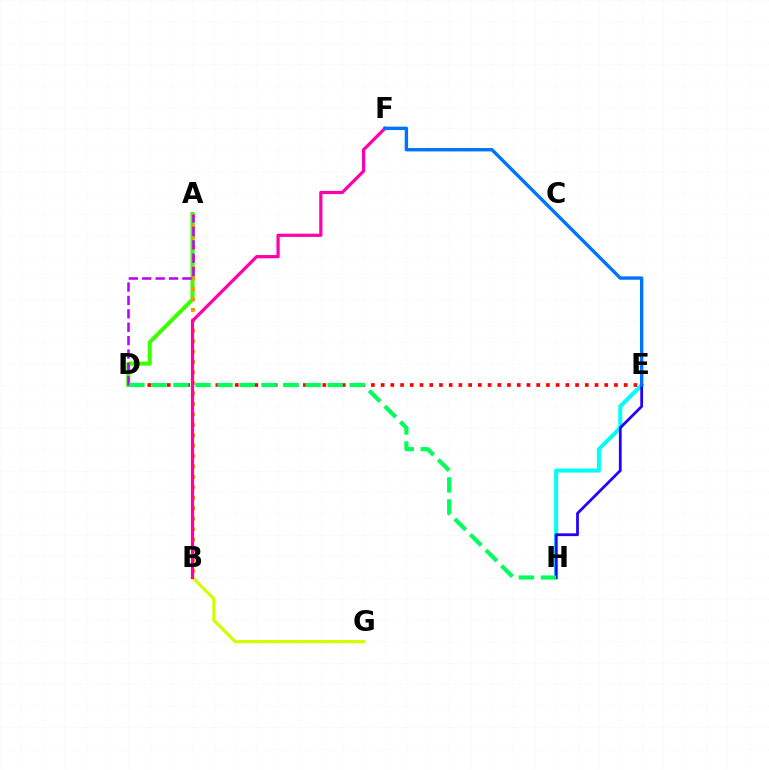{('B', 'G'): [{'color': '#d1ff00', 'line_style': 'solid', 'thickness': 2.31}], ('E', 'H'): [{'color': '#00fff6', 'line_style': 'solid', 'thickness': 2.89}, {'color': '#2500ff', 'line_style': 'solid', 'thickness': 2.0}], ('D', 'E'): [{'color': '#ff0000', 'line_style': 'dotted', 'thickness': 2.64}], ('A', 'D'): [{'color': '#3dff00', 'line_style': 'solid', 'thickness': 2.91}, {'color': '#b900ff', 'line_style': 'dashed', 'thickness': 1.82}], ('A', 'B'): [{'color': '#ff9400', 'line_style': 'dotted', 'thickness': 2.84}], ('B', 'F'): [{'color': '#ff00ac', 'line_style': 'solid', 'thickness': 2.32}], ('D', 'H'): [{'color': '#00ff5c', 'line_style': 'dashed', 'thickness': 2.99}], ('E', 'F'): [{'color': '#0074ff', 'line_style': 'solid', 'thickness': 2.44}]}